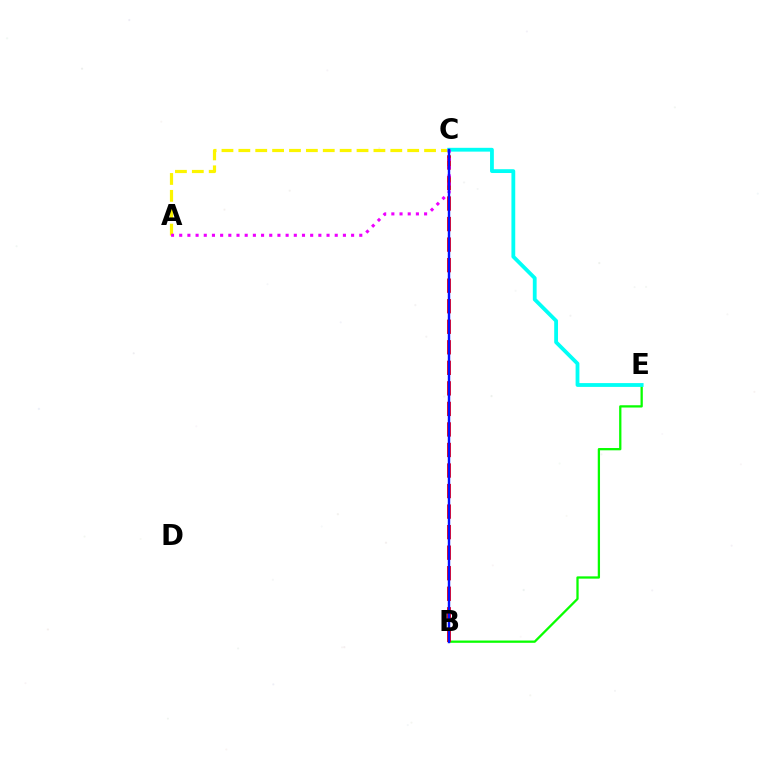{('B', 'E'): [{'color': '#08ff00', 'line_style': 'solid', 'thickness': 1.64}], ('A', 'C'): [{'color': '#fcf500', 'line_style': 'dashed', 'thickness': 2.29}, {'color': '#ee00ff', 'line_style': 'dotted', 'thickness': 2.22}], ('B', 'C'): [{'color': '#ff0000', 'line_style': 'dashed', 'thickness': 2.79}, {'color': '#0010ff', 'line_style': 'solid', 'thickness': 1.74}], ('C', 'E'): [{'color': '#00fff6', 'line_style': 'solid', 'thickness': 2.74}]}